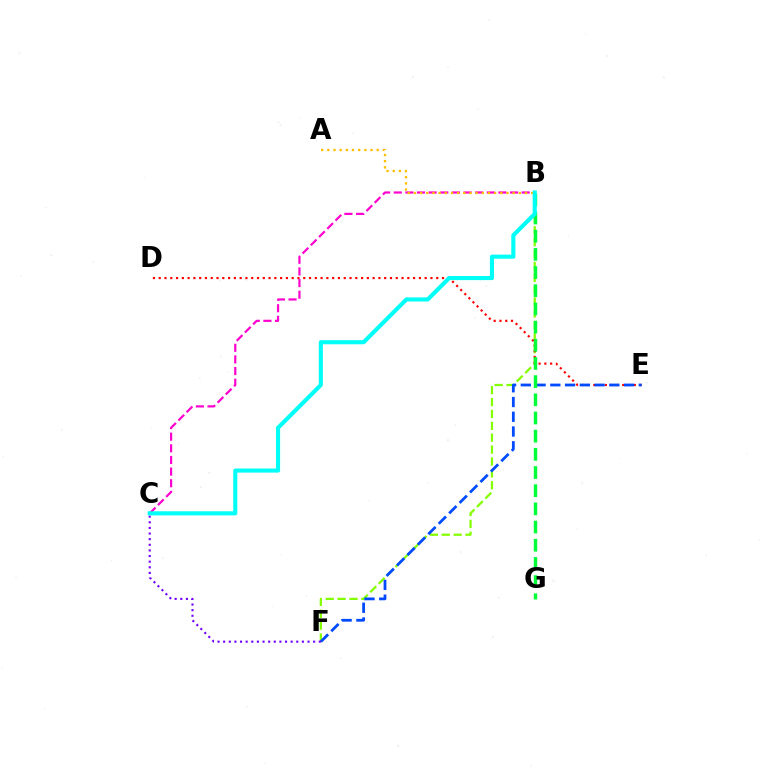{('B', 'F'): [{'color': '#84ff00', 'line_style': 'dashed', 'thickness': 1.61}], ('D', 'E'): [{'color': '#ff0000', 'line_style': 'dotted', 'thickness': 1.57}], ('B', 'C'): [{'color': '#ff00cf', 'line_style': 'dashed', 'thickness': 1.58}, {'color': '#00fff6', 'line_style': 'solid', 'thickness': 2.95}], ('E', 'F'): [{'color': '#004bff', 'line_style': 'dashed', 'thickness': 2.0}], ('B', 'G'): [{'color': '#00ff39', 'line_style': 'dashed', 'thickness': 2.47}], ('C', 'F'): [{'color': '#7200ff', 'line_style': 'dotted', 'thickness': 1.53}], ('A', 'B'): [{'color': '#ffbd00', 'line_style': 'dotted', 'thickness': 1.68}]}